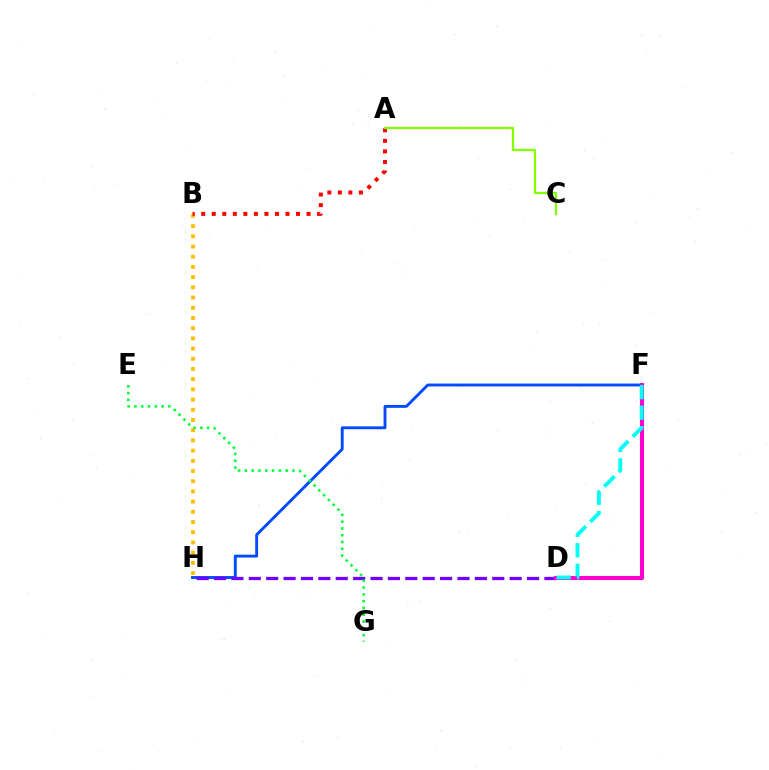{('B', 'H'): [{'color': '#ffbd00', 'line_style': 'dotted', 'thickness': 2.77}], ('F', 'H'): [{'color': '#004bff', 'line_style': 'solid', 'thickness': 2.08}], ('D', 'H'): [{'color': '#7200ff', 'line_style': 'dashed', 'thickness': 2.36}], ('E', 'G'): [{'color': '#00ff39', 'line_style': 'dotted', 'thickness': 1.85}], ('D', 'F'): [{'color': '#ff00cf', 'line_style': 'solid', 'thickness': 2.93}, {'color': '#00fff6', 'line_style': 'dashed', 'thickness': 2.79}], ('A', 'B'): [{'color': '#ff0000', 'line_style': 'dotted', 'thickness': 2.86}], ('A', 'C'): [{'color': '#84ff00', 'line_style': 'solid', 'thickness': 1.62}]}